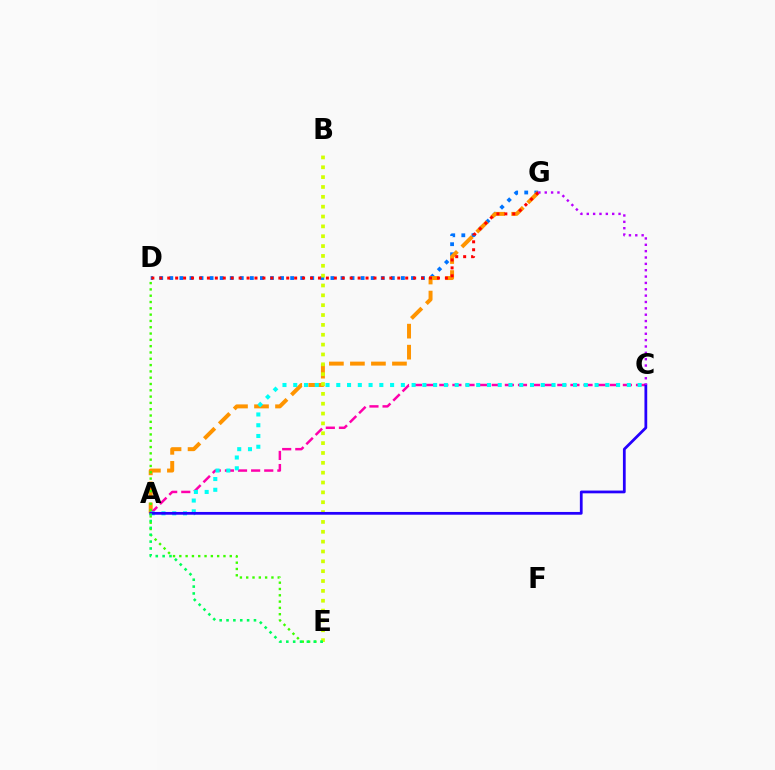{('D', 'G'): [{'color': '#0074ff', 'line_style': 'dotted', 'thickness': 2.74}, {'color': '#ff0000', 'line_style': 'dotted', 'thickness': 2.16}], ('A', 'G'): [{'color': '#ff9400', 'line_style': 'dashed', 'thickness': 2.86}], ('A', 'C'): [{'color': '#ff00ac', 'line_style': 'dashed', 'thickness': 1.78}, {'color': '#00fff6', 'line_style': 'dotted', 'thickness': 2.92}, {'color': '#2500ff', 'line_style': 'solid', 'thickness': 1.99}], ('D', 'E'): [{'color': '#3dff00', 'line_style': 'dotted', 'thickness': 1.71}], ('B', 'E'): [{'color': '#d1ff00', 'line_style': 'dotted', 'thickness': 2.68}], ('C', 'G'): [{'color': '#b900ff', 'line_style': 'dotted', 'thickness': 1.73}], ('A', 'E'): [{'color': '#00ff5c', 'line_style': 'dotted', 'thickness': 1.86}]}